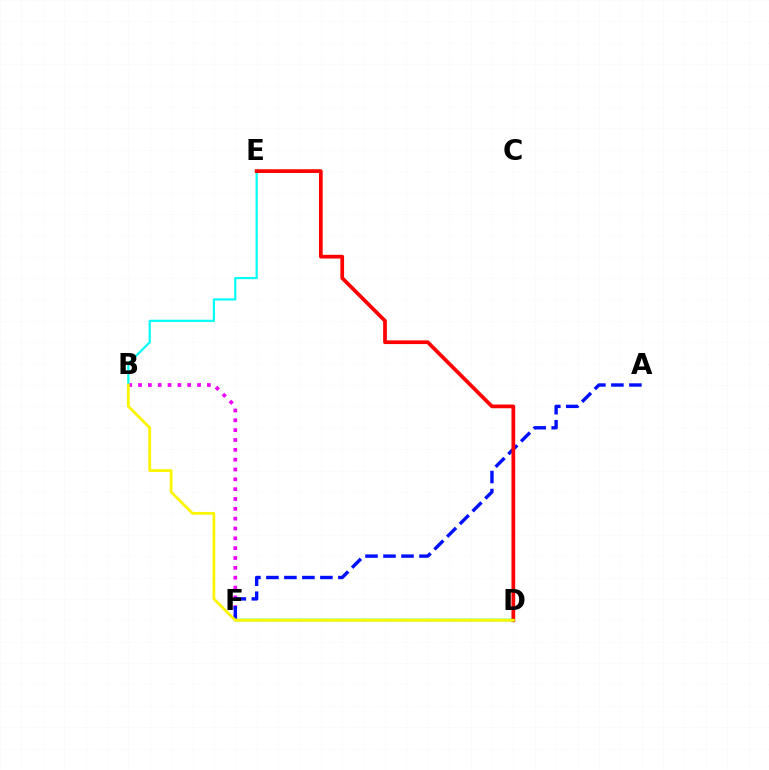{('B', 'F'): [{'color': '#ee00ff', 'line_style': 'dotted', 'thickness': 2.67}], ('A', 'F'): [{'color': '#0010ff', 'line_style': 'dashed', 'thickness': 2.44}], ('B', 'E'): [{'color': '#00fff6', 'line_style': 'solid', 'thickness': 1.58}], ('D', 'E'): [{'color': '#ff0000', 'line_style': 'solid', 'thickness': 2.68}], ('D', 'F'): [{'color': '#08ff00', 'line_style': 'solid', 'thickness': 1.78}], ('B', 'D'): [{'color': '#fcf500', 'line_style': 'solid', 'thickness': 1.99}]}